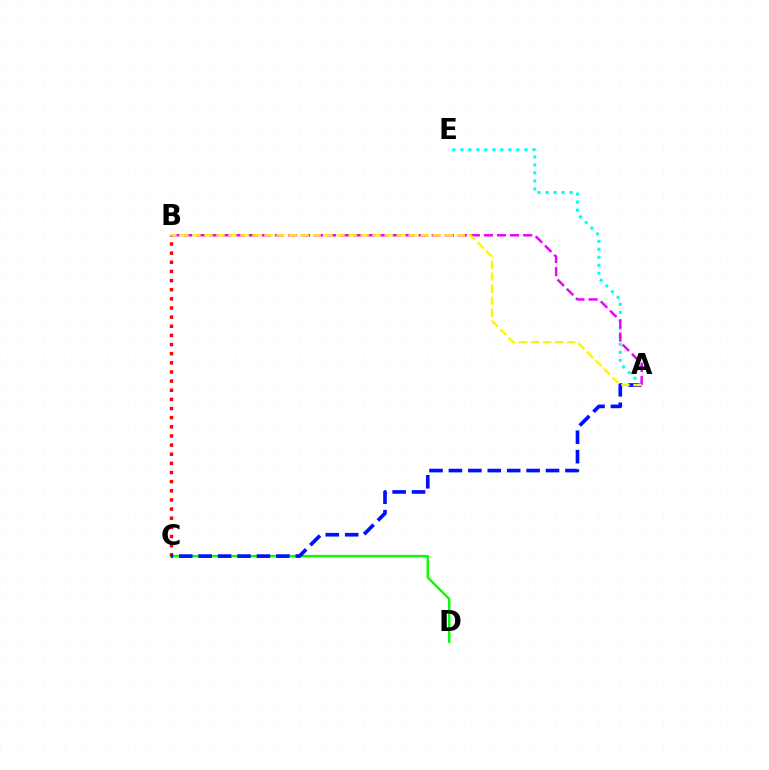{('C', 'D'): [{'color': '#08ff00', 'line_style': 'solid', 'thickness': 1.75}], ('B', 'C'): [{'color': '#ff0000', 'line_style': 'dotted', 'thickness': 2.48}], ('A', 'C'): [{'color': '#0010ff', 'line_style': 'dashed', 'thickness': 2.64}], ('A', 'E'): [{'color': '#00fff6', 'line_style': 'dotted', 'thickness': 2.17}], ('A', 'B'): [{'color': '#ee00ff', 'line_style': 'dashed', 'thickness': 1.78}, {'color': '#fcf500', 'line_style': 'dashed', 'thickness': 1.63}]}